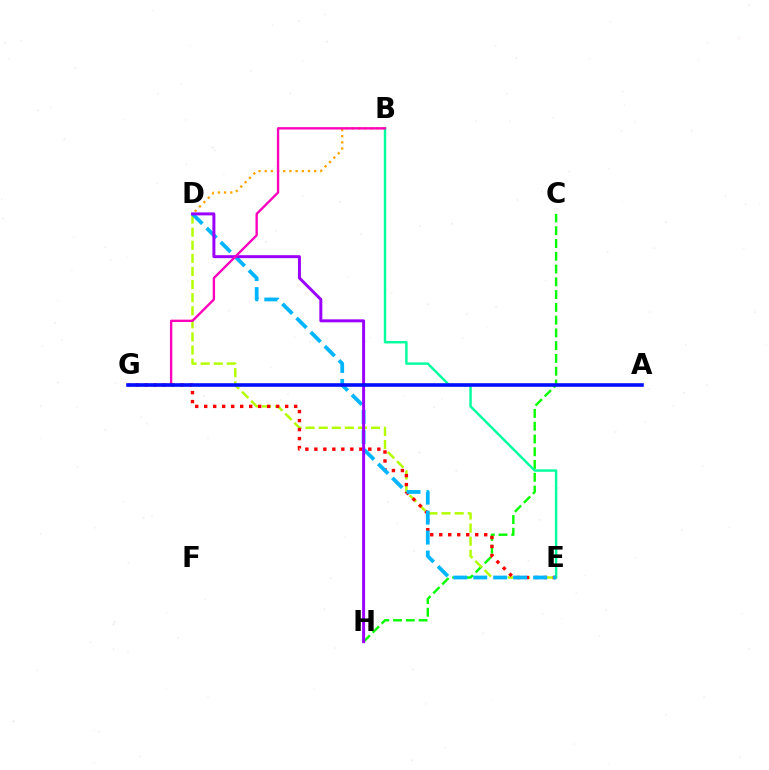{('B', 'D'): [{'color': '#ffa500', 'line_style': 'dotted', 'thickness': 1.68}], ('C', 'H'): [{'color': '#08ff00', 'line_style': 'dashed', 'thickness': 1.73}], ('B', 'E'): [{'color': '#00ff9d', 'line_style': 'solid', 'thickness': 1.75}], ('D', 'E'): [{'color': '#b3ff00', 'line_style': 'dashed', 'thickness': 1.78}, {'color': '#00b5ff', 'line_style': 'dashed', 'thickness': 2.71}], ('E', 'G'): [{'color': '#ff0000', 'line_style': 'dotted', 'thickness': 2.44}], ('D', 'H'): [{'color': '#9b00ff', 'line_style': 'solid', 'thickness': 2.14}], ('B', 'G'): [{'color': '#ff00bd', 'line_style': 'solid', 'thickness': 1.7}], ('A', 'G'): [{'color': '#0010ff', 'line_style': 'solid', 'thickness': 2.59}]}